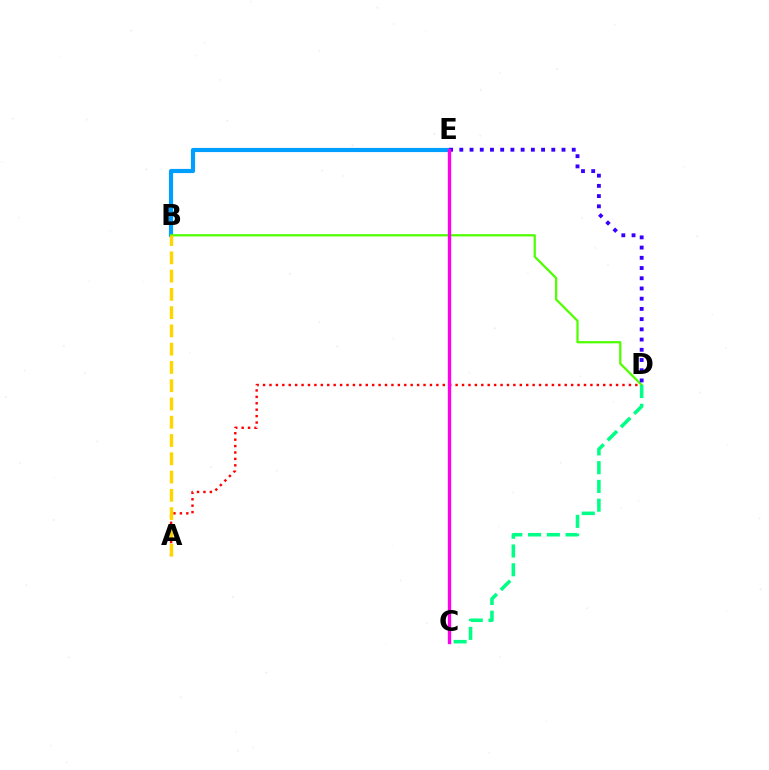{('B', 'E'): [{'color': '#009eff', 'line_style': 'solid', 'thickness': 3.0}], ('B', 'D'): [{'color': '#4fff00', 'line_style': 'solid', 'thickness': 1.62}], ('C', 'D'): [{'color': '#00ff86', 'line_style': 'dashed', 'thickness': 2.55}], ('A', 'D'): [{'color': '#ff0000', 'line_style': 'dotted', 'thickness': 1.74}], ('D', 'E'): [{'color': '#3700ff', 'line_style': 'dotted', 'thickness': 2.78}], ('A', 'B'): [{'color': '#ffd500', 'line_style': 'dashed', 'thickness': 2.48}], ('C', 'E'): [{'color': '#ff00ed', 'line_style': 'solid', 'thickness': 2.41}]}